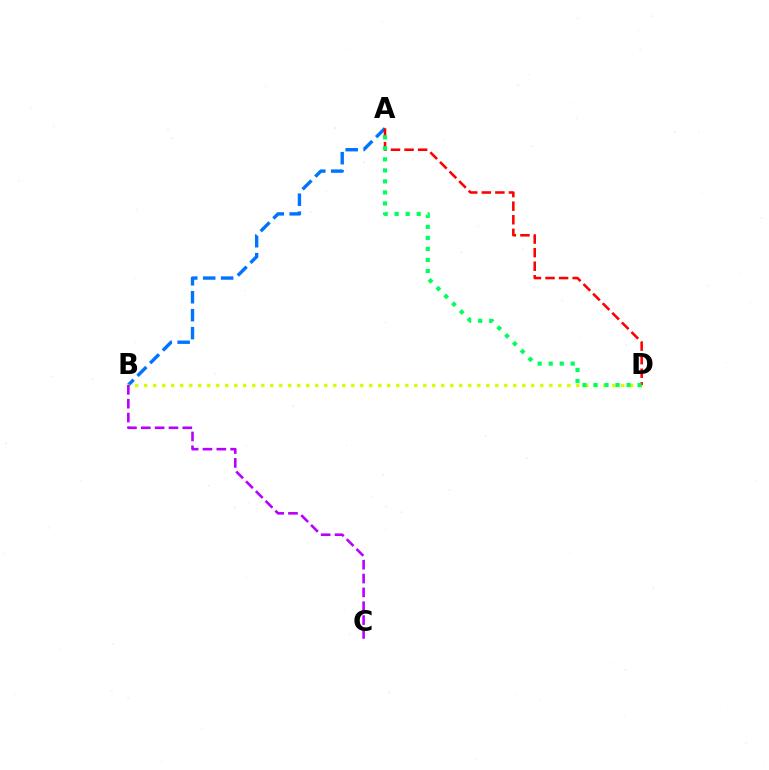{('A', 'B'): [{'color': '#0074ff', 'line_style': 'dashed', 'thickness': 2.44}], ('B', 'D'): [{'color': '#d1ff00', 'line_style': 'dotted', 'thickness': 2.45}], ('A', 'D'): [{'color': '#ff0000', 'line_style': 'dashed', 'thickness': 1.84}, {'color': '#00ff5c', 'line_style': 'dotted', 'thickness': 3.0}], ('B', 'C'): [{'color': '#b900ff', 'line_style': 'dashed', 'thickness': 1.88}]}